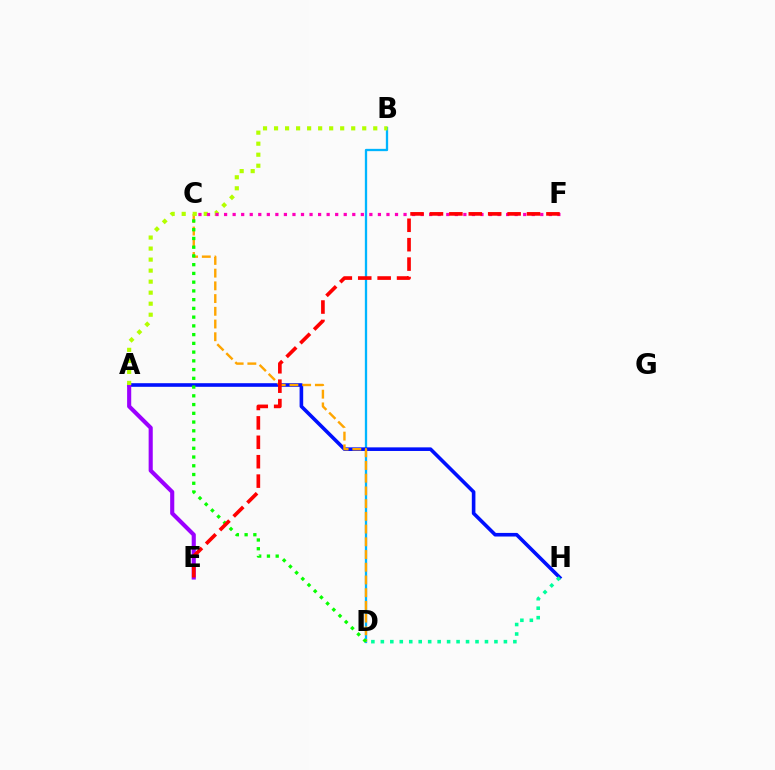{('B', 'D'): [{'color': '#00b5ff', 'line_style': 'solid', 'thickness': 1.66}], ('A', 'H'): [{'color': '#0010ff', 'line_style': 'solid', 'thickness': 2.6}], ('A', 'E'): [{'color': '#9b00ff', 'line_style': 'solid', 'thickness': 2.96}], ('C', 'D'): [{'color': '#ffa500', 'line_style': 'dashed', 'thickness': 1.73}, {'color': '#08ff00', 'line_style': 'dotted', 'thickness': 2.38}], ('A', 'B'): [{'color': '#b3ff00', 'line_style': 'dotted', 'thickness': 2.99}], ('C', 'F'): [{'color': '#ff00bd', 'line_style': 'dotted', 'thickness': 2.32}], ('D', 'H'): [{'color': '#00ff9d', 'line_style': 'dotted', 'thickness': 2.57}], ('E', 'F'): [{'color': '#ff0000', 'line_style': 'dashed', 'thickness': 2.64}]}